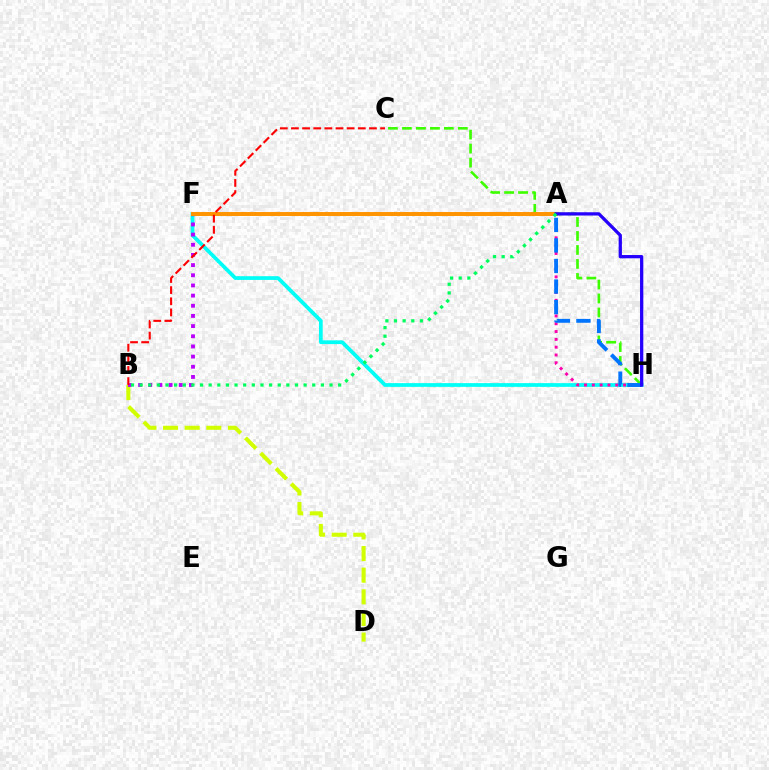{('F', 'H'): [{'color': '#00fff6', 'line_style': 'solid', 'thickness': 2.69}], ('A', 'H'): [{'color': '#ff00ac', 'line_style': 'dotted', 'thickness': 2.12}, {'color': '#0074ff', 'line_style': 'dashed', 'thickness': 2.79}, {'color': '#2500ff', 'line_style': 'solid', 'thickness': 2.35}], ('B', 'D'): [{'color': '#d1ff00', 'line_style': 'dashed', 'thickness': 2.94}], ('B', 'F'): [{'color': '#b900ff', 'line_style': 'dotted', 'thickness': 2.76}], ('C', 'H'): [{'color': '#3dff00', 'line_style': 'dashed', 'thickness': 1.9}], ('A', 'F'): [{'color': '#ff9400', 'line_style': 'solid', 'thickness': 2.84}], ('B', 'C'): [{'color': '#ff0000', 'line_style': 'dashed', 'thickness': 1.51}], ('A', 'B'): [{'color': '#00ff5c', 'line_style': 'dotted', 'thickness': 2.35}]}